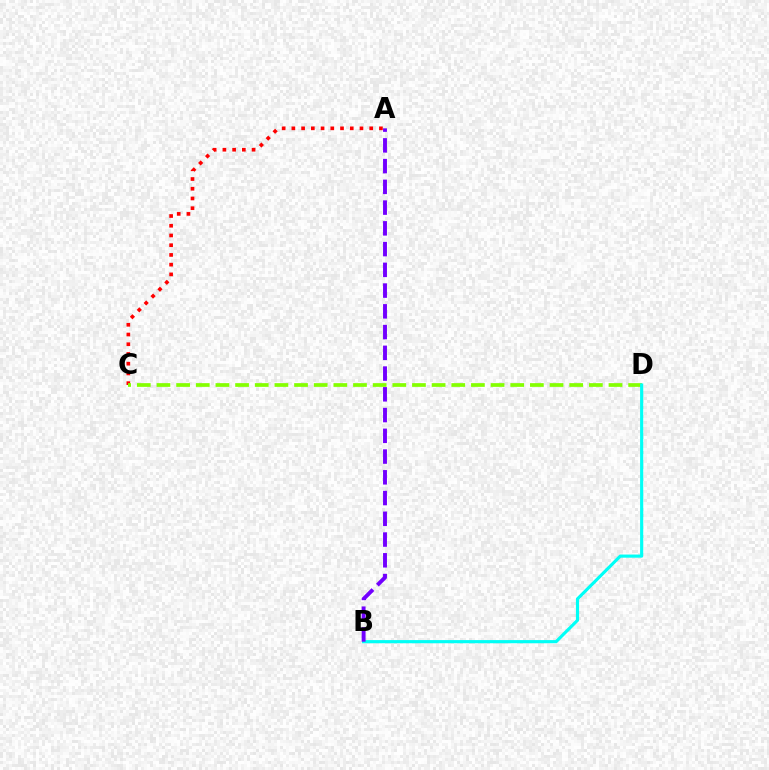{('A', 'C'): [{'color': '#ff0000', 'line_style': 'dotted', 'thickness': 2.64}], ('C', 'D'): [{'color': '#84ff00', 'line_style': 'dashed', 'thickness': 2.67}], ('B', 'D'): [{'color': '#00fff6', 'line_style': 'solid', 'thickness': 2.27}], ('A', 'B'): [{'color': '#7200ff', 'line_style': 'dashed', 'thickness': 2.82}]}